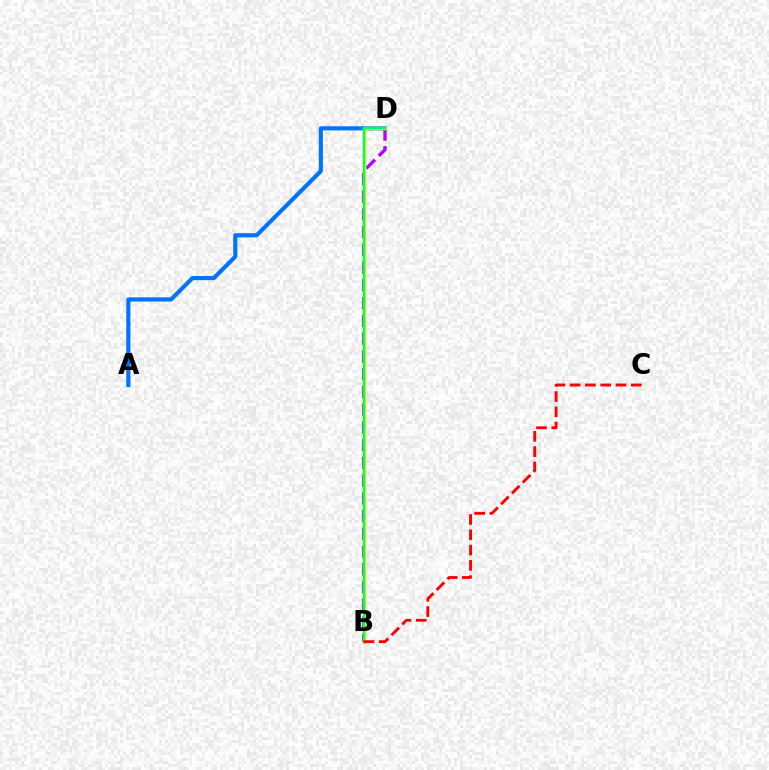{('B', 'D'): [{'color': '#b900ff', 'line_style': 'dashed', 'thickness': 2.41}, {'color': '#d1ff00', 'line_style': 'solid', 'thickness': 2.5}, {'color': '#00ff5c', 'line_style': 'solid', 'thickness': 1.7}], ('A', 'D'): [{'color': '#0074ff', 'line_style': 'solid', 'thickness': 2.98}], ('B', 'C'): [{'color': '#ff0000', 'line_style': 'dashed', 'thickness': 2.08}]}